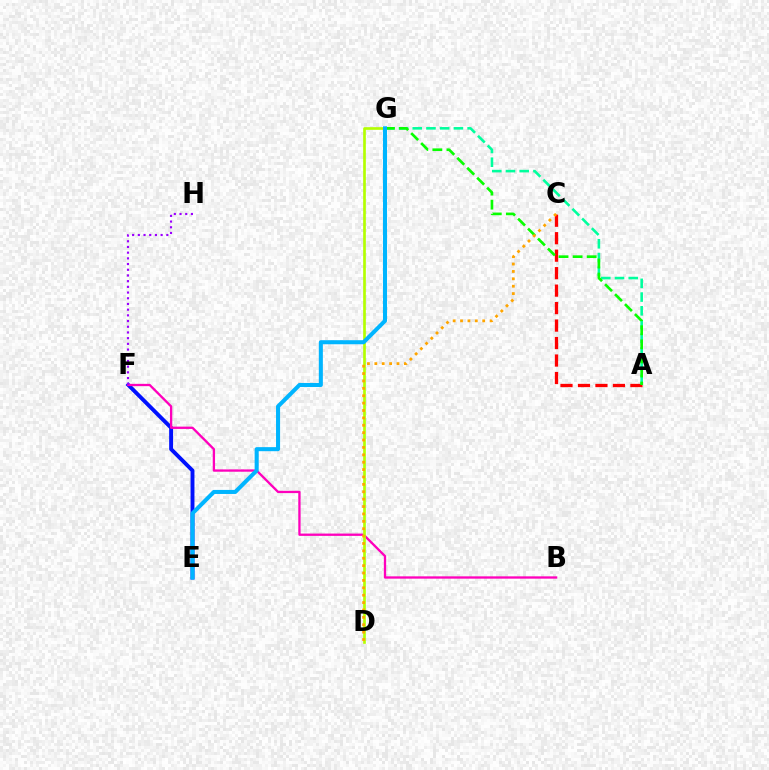{('E', 'F'): [{'color': '#0010ff', 'line_style': 'solid', 'thickness': 2.81}], ('B', 'F'): [{'color': '#ff00bd', 'line_style': 'solid', 'thickness': 1.66}], ('A', 'G'): [{'color': '#00ff9d', 'line_style': 'dashed', 'thickness': 1.86}, {'color': '#08ff00', 'line_style': 'dashed', 'thickness': 1.91}], ('A', 'C'): [{'color': '#ff0000', 'line_style': 'dashed', 'thickness': 2.37}], ('D', 'G'): [{'color': '#b3ff00', 'line_style': 'solid', 'thickness': 1.92}], ('F', 'H'): [{'color': '#9b00ff', 'line_style': 'dotted', 'thickness': 1.55}], ('E', 'G'): [{'color': '#00b5ff', 'line_style': 'solid', 'thickness': 2.92}], ('C', 'D'): [{'color': '#ffa500', 'line_style': 'dotted', 'thickness': 2.01}]}